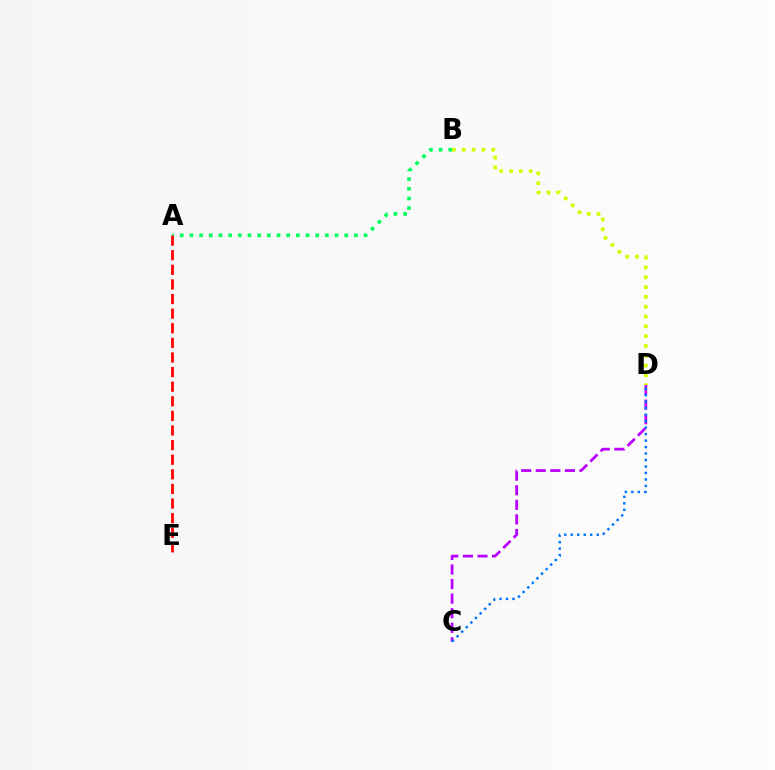{('C', 'D'): [{'color': '#b900ff', 'line_style': 'dashed', 'thickness': 1.98}, {'color': '#0074ff', 'line_style': 'dotted', 'thickness': 1.76}], ('A', 'B'): [{'color': '#00ff5c', 'line_style': 'dotted', 'thickness': 2.63}], ('B', 'D'): [{'color': '#d1ff00', 'line_style': 'dotted', 'thickness': 2.67}], ('A', 'E'): [{'color': '#ff0000', 'line_style': 'dashed', 'thickness': 1.98}]}